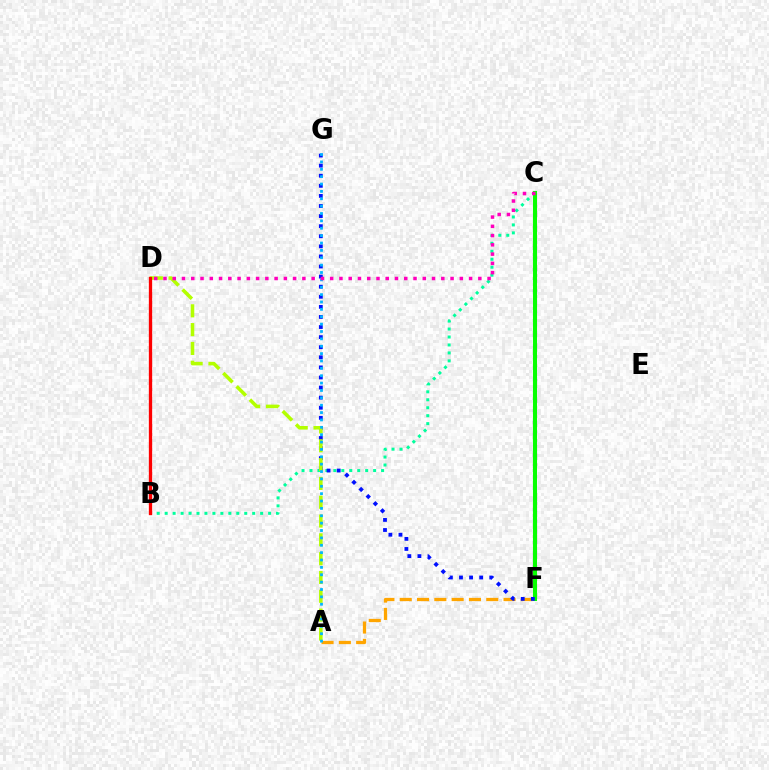{('C', 'F'): [{'color': '#9b00ff', 'line_style': 'dotted', 'thickness': 2.96}, {'color': '#08ff00', 'line_style': 'solid', 'thickness': 2.94}], ('A', 'F'): [{'color': '#ffa500', 'line_style': 'dashed', 'thickness': 2.35}], ('B', 'C'): [{'color': '#00ff9d', 'line_style': 'dotted', 'thickness': 2.16}], ('F', 'G'): [{'color': '#0010ff', 'line_style': 'dotted', 'thickness': 2.74}], ('A', 'D'): [{'color': '#b3ff00', 'line_style': 'dashed', 'thickness': 2.56}], ('A', 'G'): [{'color': '#00b5ff', 'line_style': 'dotted', 'thickness': 2.0}], ('C', 'D'): [{'color': '#ff00bd', 'line_style': 'dotted', 'thickness': 2.52}], ('B', 'D'): [{'color': '#ff0000', 'line_style': 'solid', 'thickness': 2.38}]}